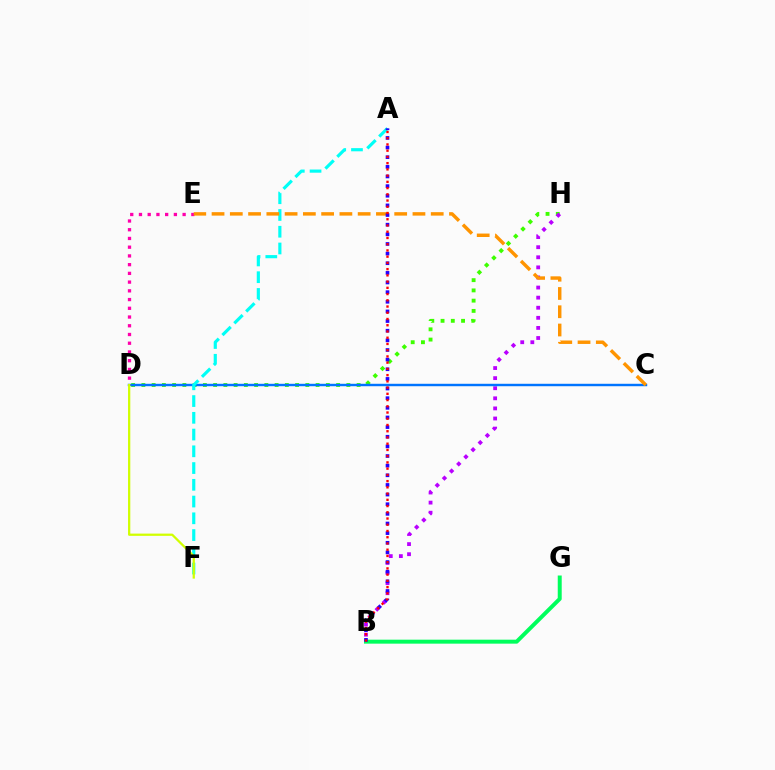{('D', 'H'): [{'color': '#3dff00', 'line_style': 'dotted', 'thickness': 2.78}], ('B', 'G'): [{'color': '#00ff5c', 'line_style': 'solid', 'thickness': 2.86}], ('D', 'E'): [{'color': '#ff00ac', 'line_style': 'dotted', 'thickness': 2.37}], ('B', 'H'): [{'color': '#b900ff', 'line_style': 'dotted', 'thickness': 2.74}], ('C', 'D'): [{'color': '#0074ff', 'line_style': 'solid', 'thickness': 1.75}], ('A', 'F'): [{'color': '#00fff6', 'line_style': 'dashed', 'thickness': 2.28}], ('D', 'F'): [{'color': '#d1ff00', 'line_style': 'solid', 'thickness': 1.63}], ('C', 'E'): [{'color': '#ff9400', 'line_style': 'dashed', 'thickness': 2.48}], ('A', 'B'): [{'color': '#2500ff', 'line_style': 'dotted', 'thickness': 2.62}, {'color': '#ff0000', 'line_style': 'dotted', 'thickness': 1.69}]}